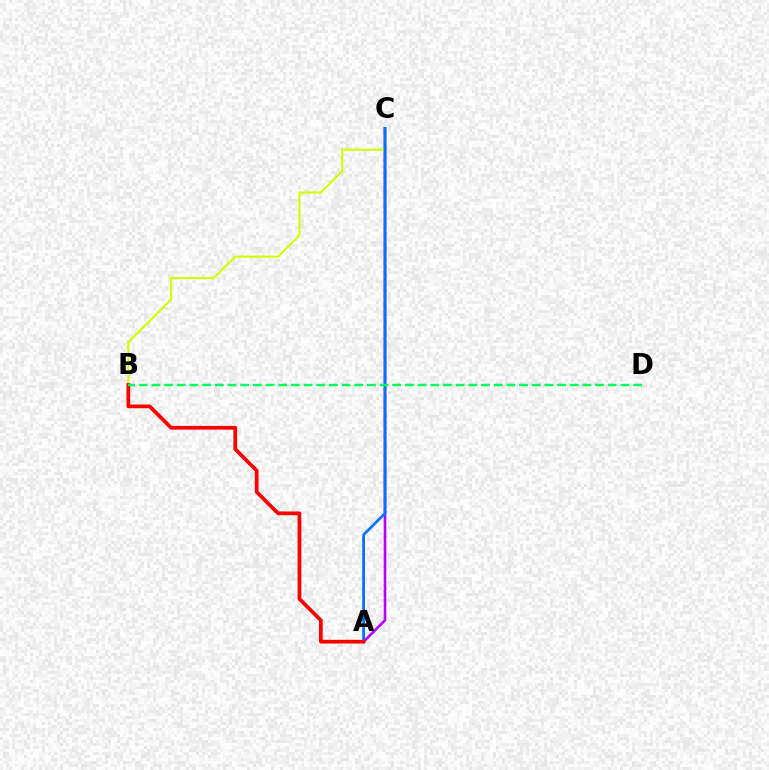{('A', 'C'): [{'color': '#b900ff', 'line_style': 'solid', 'thickness': 1.88}, {'color': '#0074ff', 'line_style': 'solid', 'thickness': 2.0}], ('B', 'C'): [{'color': '#d1ff00', 'line_style': 'solid', 'thickness': 1.53}], ('A', 'B'): [{'color': '#ff0000', 'line_style': 'solid', 'thickness': 2.68}], ('B', 'D'): [{'color': '#00ff5c', 'line_style': 'dashed', 'thickness': 1.72}]}